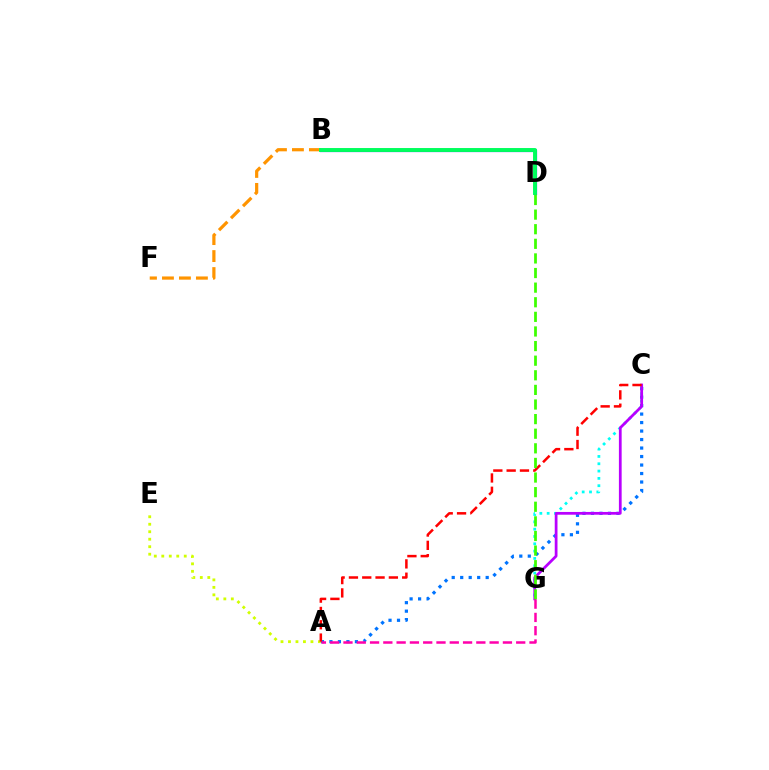{('A', 'C'): [{'color': '#0074ff', 'line_style': 'dotted', 'thickness': 2.31}, {'color': '#ff0000', 'line_style': 'dashed', 'thickness': 1.81}], ('C', 'G'): [{'color': '#00fff6', 'line_style': 'dotted', 'thickness': 1.99}, {'color': '#b900ff', 'line_style': 'solid', 'thickness': 1.98}], ('A', 'E'): [{'color': '#d1ff00', 'line_style': 'dotted', 'thickness': 2.03}], ('B', 'D'): [{'color': '#2500ff', 'line_style': 'solid', 'thickness': 2.3}, {'color': '#00ff5c', 'line_style': 'solid', 'thickness': 2.82}], ('B', 'F'): [{'color': '#ff9400', 'line_style': 'dashed', 'thickness': 2.31}], ('D', 'G'): [{'color': '#3dff00', 'line_style': 'dashed', 'thickness': 1.98}], ('A', 'G'): [{'color': '#ff00ac', 'line_style': 'dashed', 'thickness': 1.81}]}